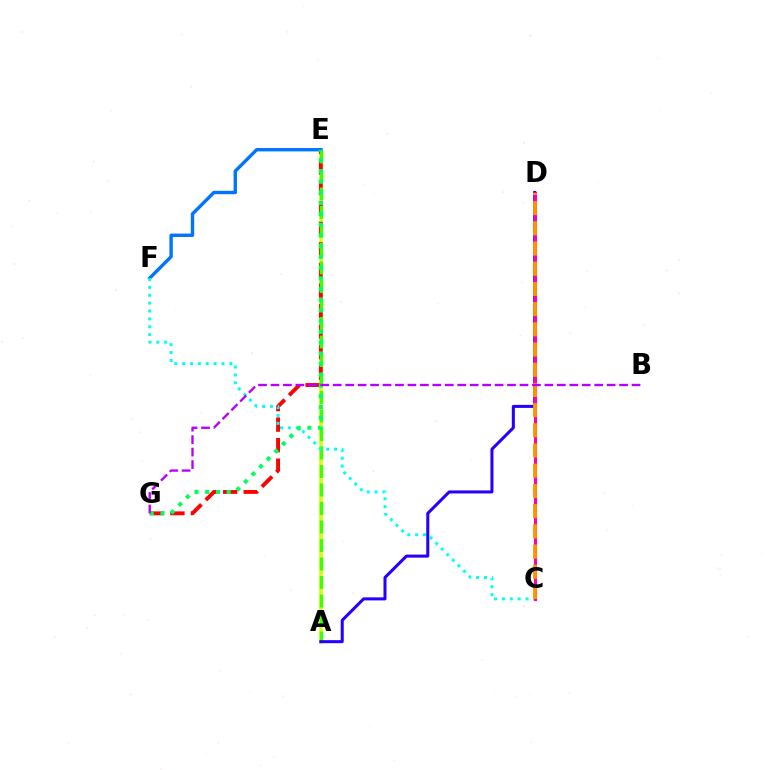{('A', 'E'): [{'color': '#d1ff00', 'line_style': 'solid', 'thickness': 2.55}, {'color': '#3dff00', 'line_style': 'dashed', 'thickness': 2.51}], ('E', 'G'): [{'color': '#ff0000', 'line_style': 'dashed', 'thickness': 2.79}, {'color': '#00ff5c', 'line_style': 'dotted', 'thickness': 2.91}], ('E', 'F'): [{'color': '#0074ff', 'line_style': 'solid', 'thickness': 2.43}], ('A', 'D'): [{'color': '#2500ff', 'line_style': 'solid', 'thickness': 2.18}], ('C', 'F'): [{'color': '#00fff6', 'line_style': 'dotted', 'thickness': 2.14}], ('C', 'D'): [{'color': '#ff00ac', 'line_style': 'solid', 'thickness': 2.21}, {'color': '#ff9400', 'line_style': 'dashed', 'thickness': 2.74}], ('B', 'G'): [{'color': '#b900ff', 'line_style': 'dashed', 'thickness': 1.69}]}